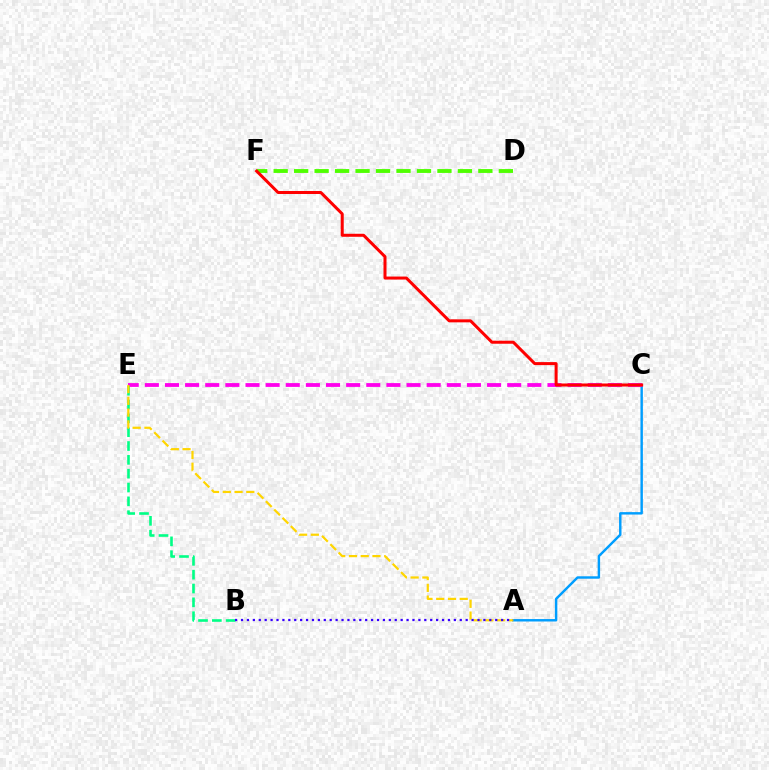{('A', 'C'): [{'color': '#009eff', 'line_style': 'solid', 'thickness': 1.75}], ('D', 'F'): [{'color': '#4fff00', 'line_style': 'dashed', 'thickness': 2.78}], ('C', 'E'): [{'color': '#ff00ed', 'line_style': 'dashed', 'thickness': 2.73}], ('B', 'E'): [{'color': '#00ff86', 'line_style': 'dashed', 'thickness': 1.88}], ('A', 'E'): [{'color': '#ffd500', 'line_style': 'dashed', 'thickness': 1.6}], ('C', 'F'): [{'color': '#ff0000', 'line_style': 'solid', 'thickness': 2.17}], ('A', 'B'): [{'color': '#3700ff', 'line_style': 'dotted', 'thickness': 1.61}]}